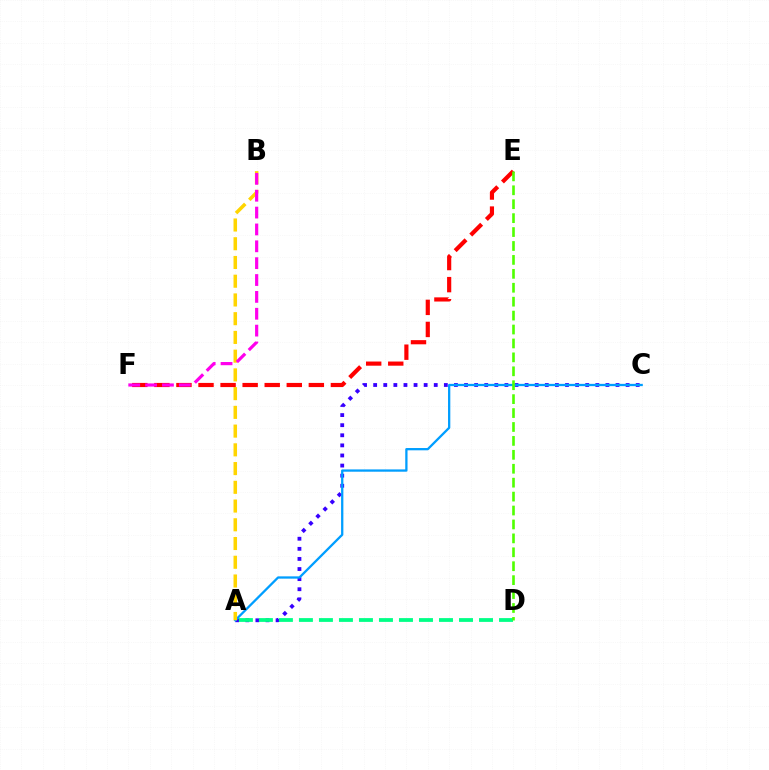{('A', 'C'): [{'color': '#3700ff', 'line_style': 'dotted', 'thickness': 2.74}, {'color': '#009eff', 'line_style': 'solid', 'thickness': 1.65}], ('A', 'D'): [{'color': '#00ff86', 'line_style': 'dashed', 'thickness': 2.72}], ('A', 'B'): [{'color': '#ffd500', 'line_style': 'dashed', 'thickness': 2.55}], ('E', 'F'): [{'color': '#ff0000', 'line_style': 'dashed', 'thickness': 3.0}], ('D', 'E'): [{'color': '#4fff00', 'line_style': 'dashed', 'thickness': 1.89}], ('B', 'F'): [{'color': '#ff00ed', 'line_style': 'dashed', 'thickness': 2.29}]}